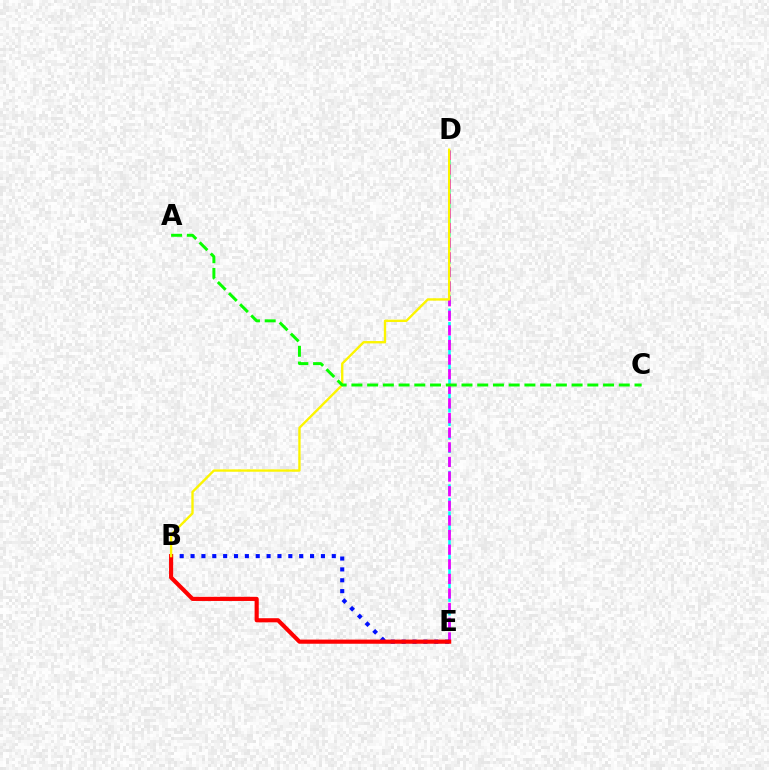{('D', 'E'): [{'color': '#00fff6', 'line_style': 'dashed', 'thickness': 1.84}, {'color': '#ee00ff', 'line_style': 'dashed', 'thickness': 1.99}], ('B', 'E'): [{'color': '#0010ff', 'line_style': 'dotted', 'thickness': 2.95}, {'color': '#ff0000', 'line_style': 'solid', 'thickness': 2.98}], ('B', 'D'): [{'color': '#fcf500', 'line_style': 'solid', 'thickness': 1.7}], ('A', 'C'): [{'color': '#08ff00', 'line_style': 'dashed', 'thickness': 2.14}]}